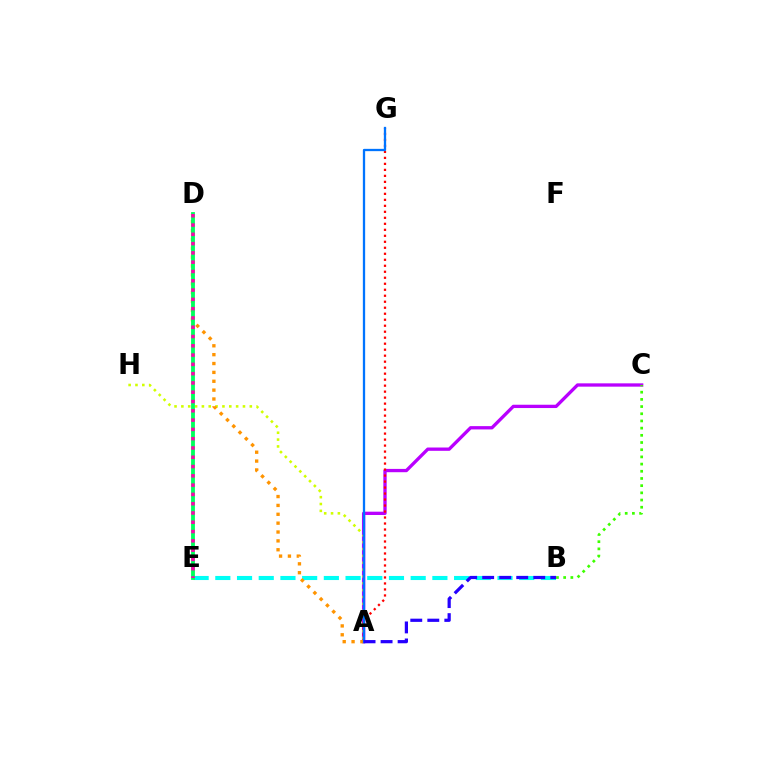{('A', 'C'): [{'color': '#b900ff', 'line_style': 'solid', 'thickness': 2.38}], ('A', 'G'): [{'color': '#ff0000', 'line_style': 'dotted', 'thickness': 1.63}, {'color': '#0074ff', 'line_style': 'solid', 'thickness': 1.65}], ('A', 'H'): [{'color': '#d1ff00', 'line_style': 'dotted', 'thickness': 1.86}], ('B', 'E'): [{'color': '#00fff6', 'line_style': 'dashed', 'thickness': 2.95}], ('B', 'C'): [{'color': '#3dff00', 'line_style': 'dotted', 'thickness': 1.95}], ('A', 'D'): [{'color': '#ff9400', 'line_style': 'dotted', 'thickness': 2.41}], ('A', 'B'): [{'color': '#2500ff', 'line_style': 'dashed', 'thickness': 2.31}], ('D', 'E'): [{'color': '#00ff5c', 'line_style': 'solid', 'thickness': 2.75}, {'color': '#ff00ac', 'line_style': 'dotted', 'thickness': 2.52}]}